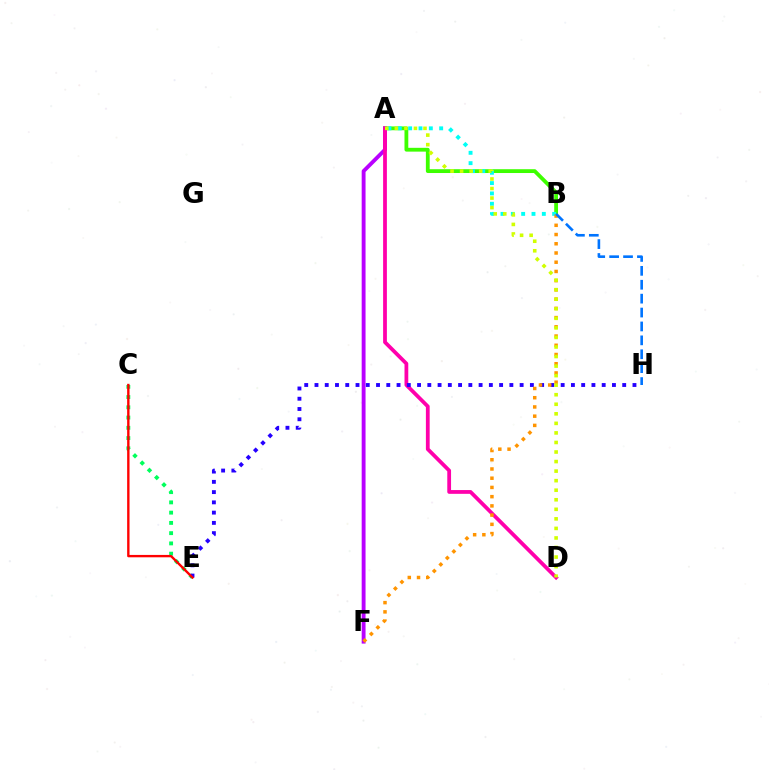{('A', 'B'): [{'color': '#3dff00', 'line_style': 'solid', 'thickness': 2.74}, {'color': '#00fff6', 'line_style': 'dotted', 'thickness': 2.81}], ('A', 'F'): [{'color': '#b900ff', 'line_style': 'solid', 'thickness': 2.78}], ('A', 'D'): [{'color': '#ff00ac', 'line_style': 'solid', 'thickness': 2.72}, {'color': '#d1ff00', 'line_style': 'dotted', 'thickness': 2.59}], ('C', 'E'): [{'color': '#00ff5c', 'line_style': 'dotted', 'thickness': 2.79}, {'color': '#ff0000', 'line_style': 'solid', 'thickness': 1.71}], ('E', 'H'): [{'color': '#2500ff', 'line_style': 'dotted', 'thickness': 2.79}], ('B', 'F'): [{'color': '#ff9400', 'line_style': 'dotted', 'thickness': 2.51}], ('B', 'H'): [{'color': '#0074ff', 'line_style': 'dashed', 'thickness': 1.89}]}